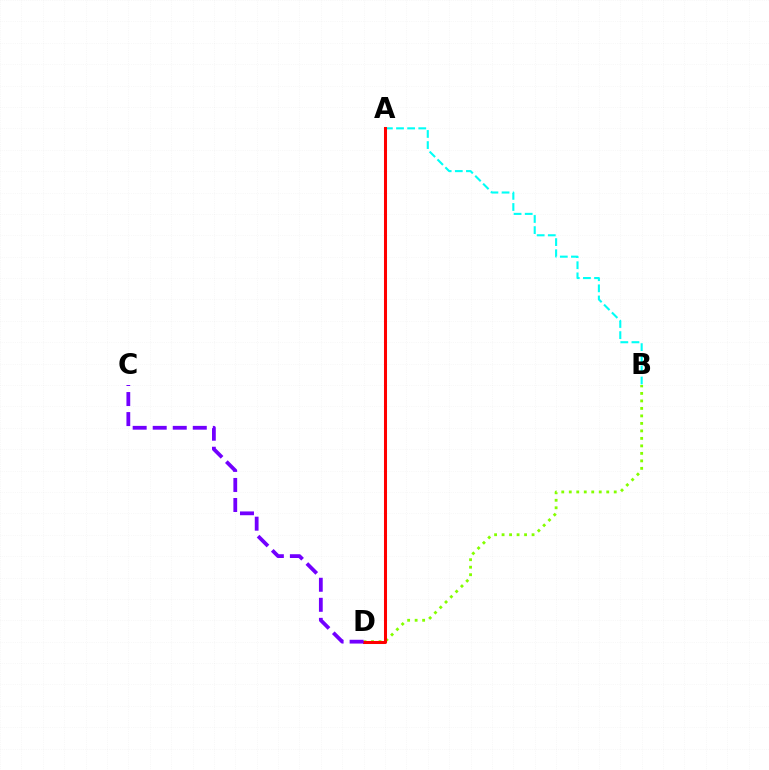{('B', 'D'): [{'color': '#84ff00', 'line_style': 'dotted', 'thickness': 2.04}], ('A', 'B'): [{'color': '#00fff6', 'line_style': 'dashed', 'thickness': 1.51}], ('A', 'D'): [{'color': '#ff0000', 'line_style': 'solid', 'thickness': 2.18}], ('C', 'D'): [{'color': '#7200ff', 'line_style': 'dashed', 'thickness': 2.72}]}